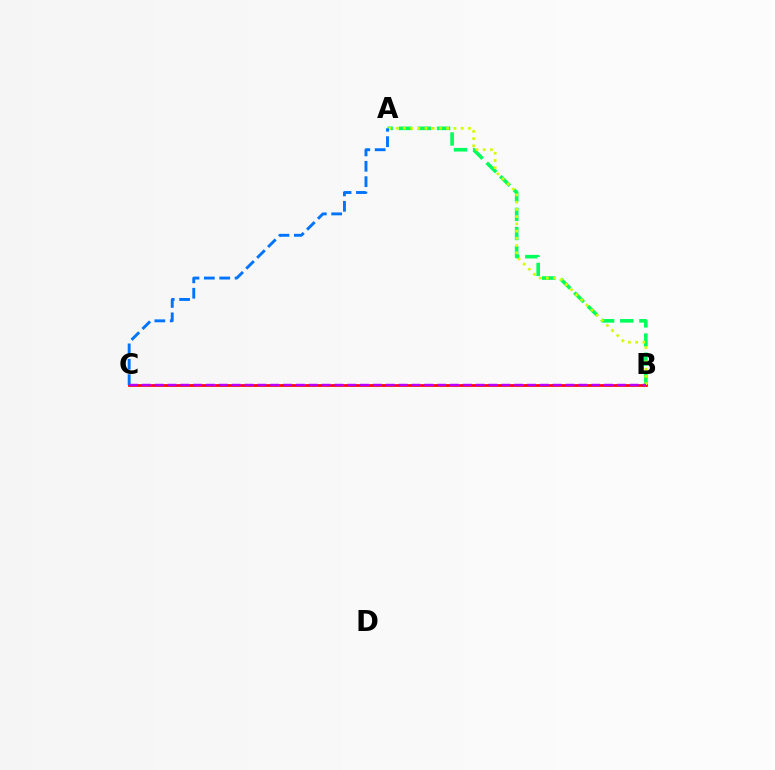{('A', 'B'): [{'color': '#00ff5c', 'line_style': 'dashed', 'thickness': 2.6}, {'color': '#d1ff00', 'line_style': 'dotted', 'thickness': 1.97}], ('B', 'C'): [{'color': '#ff0000', 'line_style': 'solid', 'thickness': 1.93}, {'color': '#b900ff', 'line_style': 'dashed', 'thickness': 1.74}], ('A', 'C'): [{'color': '#0074ff', 'line_style': 'dashed', 'thickness': 2.09}]}